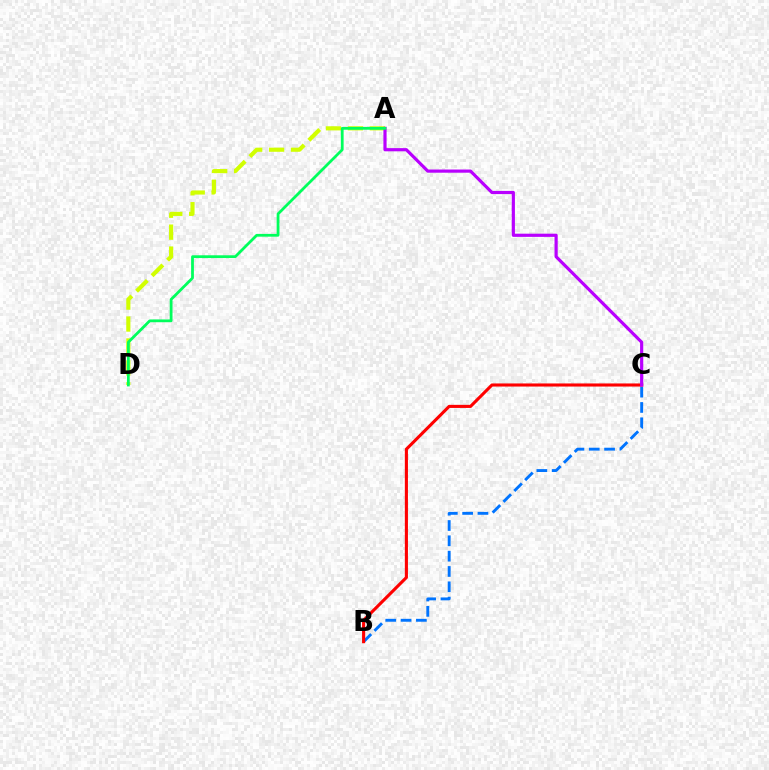{('B', 'C'): [{'color': '#0074ff', 'line_style': 'dashed', 'thickness': 2.08}, {'color': '#ff0000', 'line_style': 'solid', 'thickness': 2.23}], ('A', 'D'): [{'color': '#d1ff00', 'line_style': 'dashed', 'thickness': 2.98}, {'color': '#00ff5c', 'line_style': 'solid', 'thickness': 2.0}], ('A', 'C'): [{'color': '#b900ff', 'line_style': 'solid', 'thickness': 2.29}]}